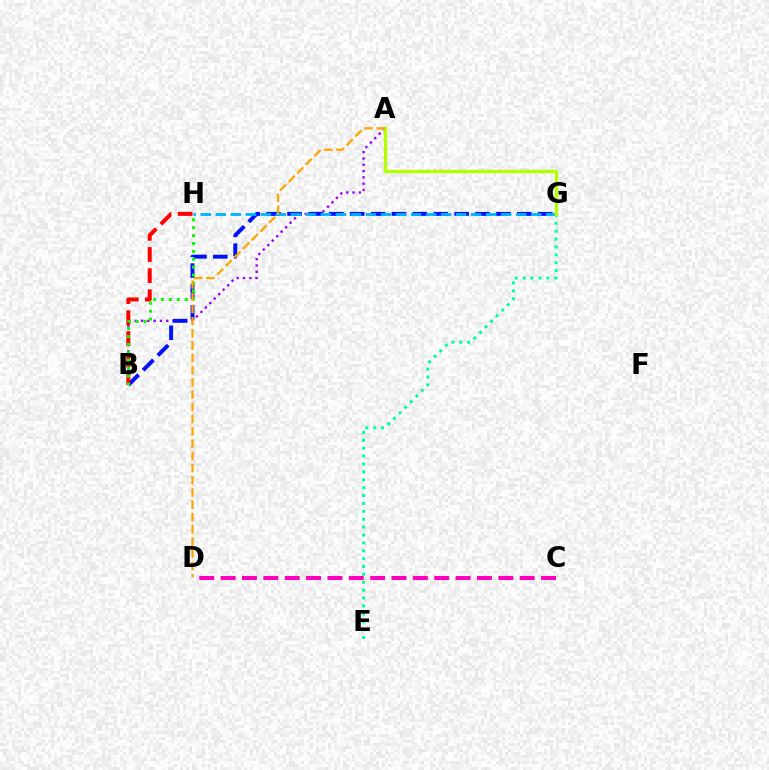{('A', 'B'): [{'color': '#9b00ff', 'line_style': 'dotted', 'thickness': 1.71}], ('B', 'G'): [{'color': '#0010ff', 'line_style': 'dashed', 'thickness': 2.84}], ('E', 'G'): [{'color': '#00ff9d', 'line_style': 'dotted', 'thickness': 2.14}], ('C', 'D'): [{'color': '#ff00bd', 'line_style': 'dashed', 'thickness': 2.9}], ('B', 'H'): [{'color': '#ff0000', 'line_style': 'dashed', 'thickness': 2.87}, {'color': '#08ff00', 'line_style': 'dotted', 'thickness': 2.15}], ('G', 'H'): [{'color': '#00b5ff', 'line_style': 'dashed', 'thickness': 2.04}], ('A', 'G'): [{'color': '#b3ff00', 'line_style': 'solid', 'thickness': 2.38}], ('A', 'D'): [{'color': '#ffa500', 'line_style': 'dashed', 'thickness': 1.66}]}